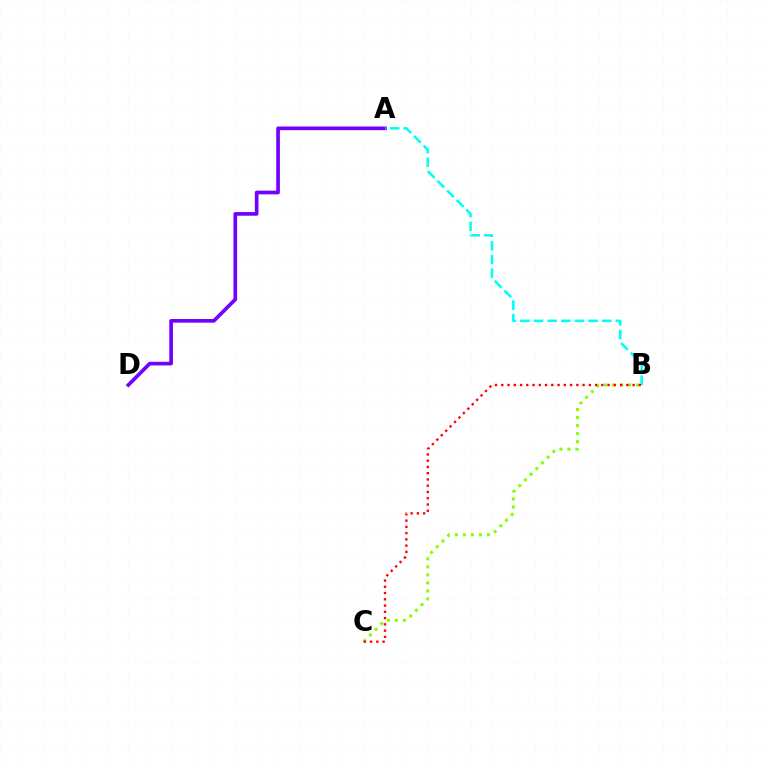{('A', 'D'): [{'color': '#7200ff', 'line_style': 'solid', 'thickness': 2.64}], ('A', 'B'): [{'color': '#00fff6', 'line_style': 'dashed', 'thickness': 1.85}], ('B', 'C'): [{'color': '#84ff00', 'line_style': 'dotted', 'thickness': 2.18}, {'color': '#ff0000', 'line_style': 'dotted', 'thickness': 1.7}]}